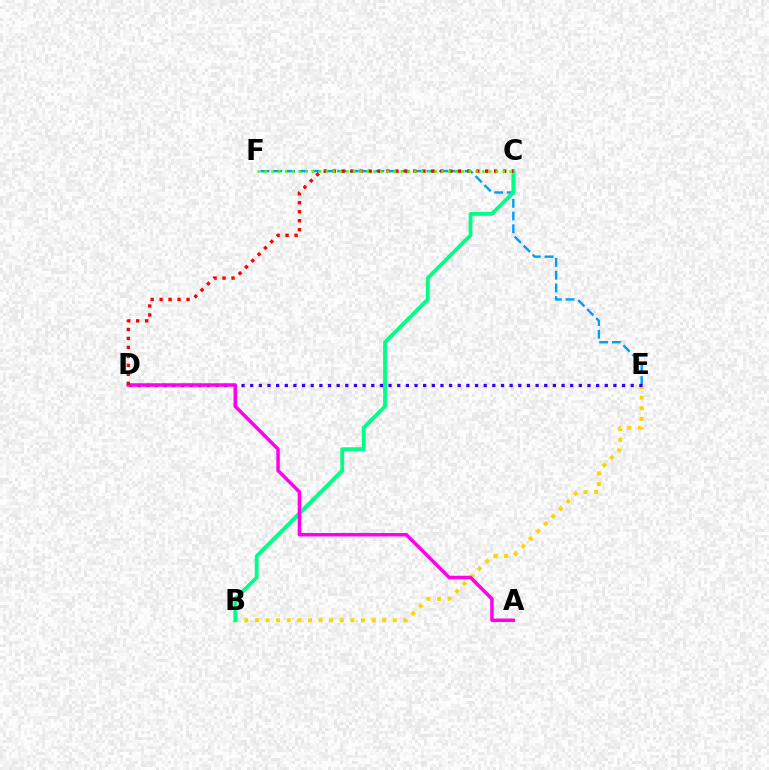{('B', 'E'): [{'color': '#ffd500', 'line_style': 'dotted', 'thickness': 2.88}], ('E', 'F'): [{'color': '#009eff', 'line_style': 'dashed', 'thickness': 1.73}], ('B', 'C'): [{'color': '#00ff86', 'line_style': 'solid', 'thickness': 2.75}], ('D', 'E'): [{'color': '#3700ff', 'line_style': 'dotted', 'thickness': 2.35}], ('A', 'D'): [{'color': '#ff00ed', 'line_style': 'solid', 'thickness': 2.52}], ('C', 'D'): [{'color': '#ff0000', 'line_style': 'dotted', 'thickness': 2.44}], ('C', 'F'): [{'color': '#4fff00', 'line_style': 'dotted', 'thickness': 1.85}]}